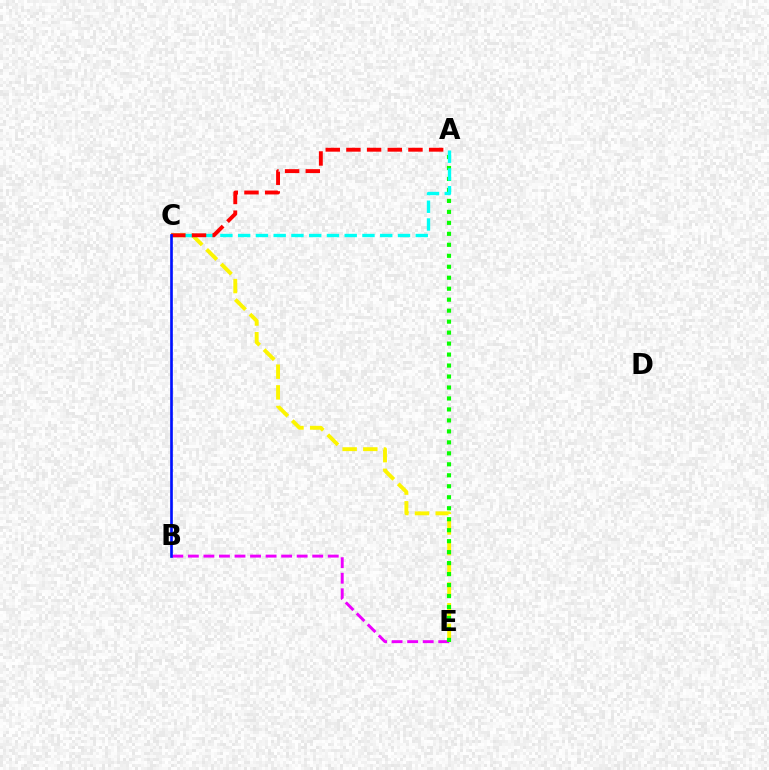{('B', 'E'): [{'color': '#ee00ff', 'line_style': 'dashed', 'thickness': 2.11}], ('C', 'E'): [{'color': '#fcf500', 'line_style': 'dashed', 'thickness': 2.81}], ('A', 'E'): [{'color': '#08ff00', 'line_style': 'dotted', 'thickness': 2.98}], ('A', 'C'): [{'color': '#00fff6', 'line_style': 'dashed', 'thickness': 2.41}, {'color': '#ff0000', 'line_style': 'dashed', 'thickness': 2.81}], ('B', 'C'): [{'color': '#0010ff', 'line_style': 'solid', 'thickness': 1.92}]}